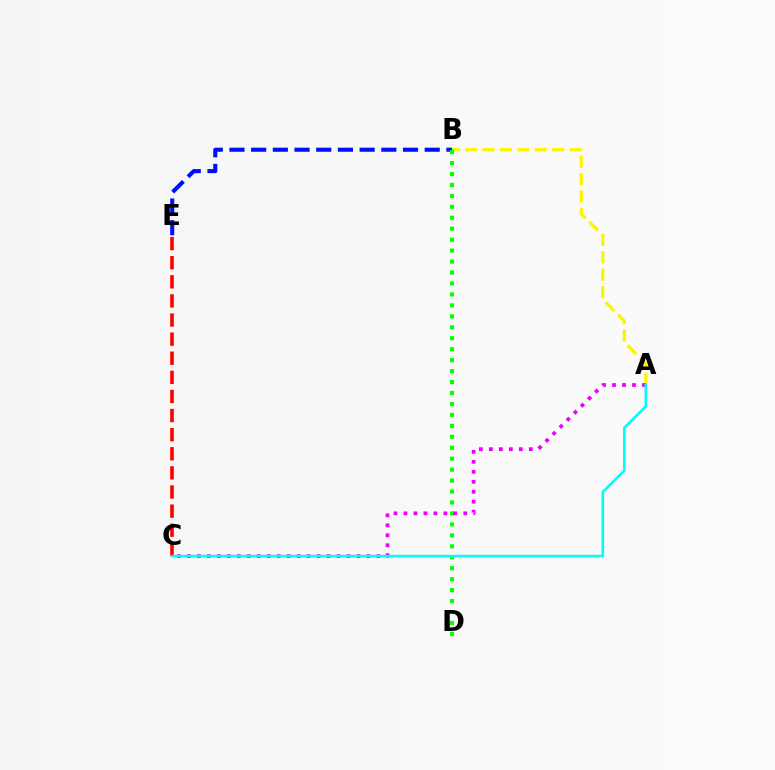{('A', 'B'): [{'color': '#fcf500', 'line_style': 'dashed', 'thickness': 2.37}], ('B', 'E'): [{'color': '#0010ff', 'line_style': 'dashed', 'thickness': 2.95}], ('C', 'E'): [{'color': '#ff0000', 'line_style': 'dashed', 'thickness': 2.6}], ('B', 'D'): [{'color': '#08ff00', 'line_style': 'dotted', 'thickness': 2.98}], ('A', 'C'): [{'color': '#ee00ff', 'line_style': 'dotted', 'thickness': 2.71}, {'color': '#00fff6', 'line_style': 'solid', 'thickness': 1.87}]}